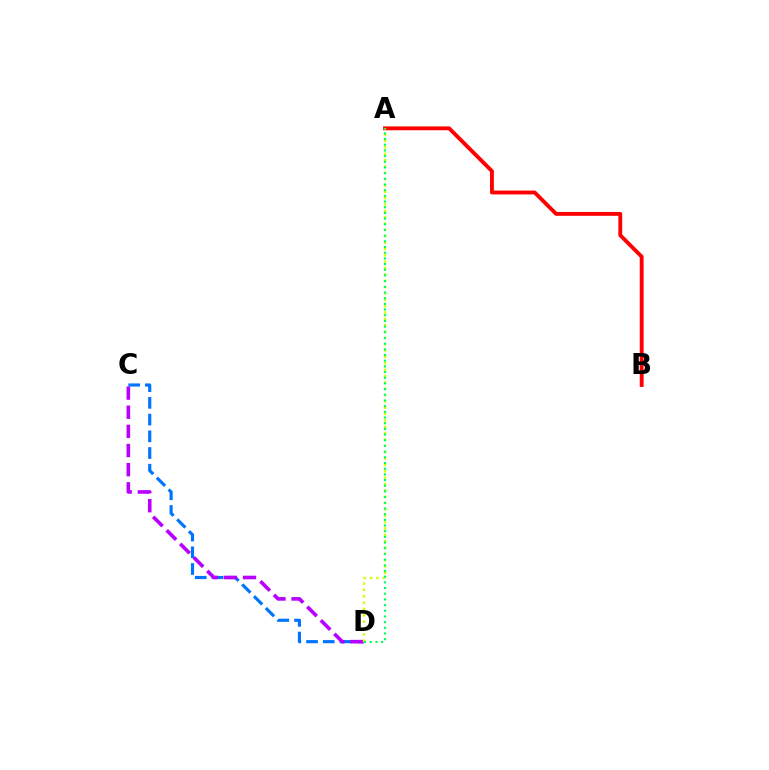{('C', 'D'): [{'color': '#0074ff', 'line_style': 'dashed', 'thickness': 2.27}, {'color': '#b900ff', 'line_style': 'dashed', 'thickness': 2.6}], ('A', 'B'): [{'color': '#ff0000', 'line_style': 'solid', 'thickness': 2.77}], ('A', 'D'): [{'color': '#d1ff00', 'line_style': 'dotted', 'thickness': 1.73}, {'color': '#00ff5c', 'line_style': 'dotted', 'thickness': 1.54}]}